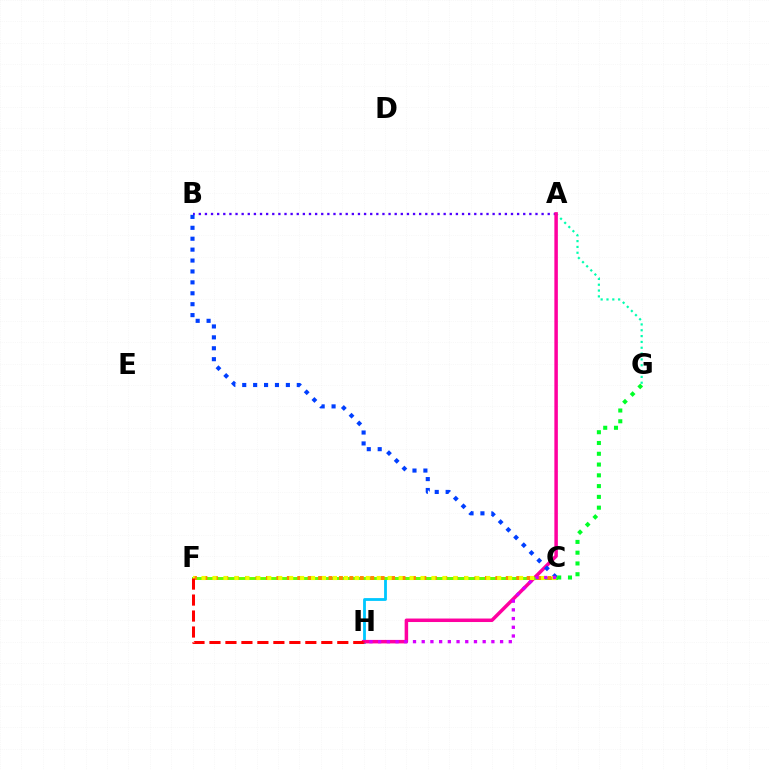{('A', 'G'): [{'color': '#00ffaf', 'line_style': 'dotted', 'thickness': 1.58}], ('C', 'H'): [{'color': '#00c7ff', 'line_style': 'solid', 'thickness': 2.02}, {'color': '#d600ff', 'line_style': 'dotted', 'thickness': 2.37}], ('A', 'B'): [{'color': '#4f00ff', 'line_style': 'dotted', 'thickness': 1.66}], ('A', 'H'): [{'color': '#ff00a0', 'line_style': 'solid', 'thickness': 2.52}], ('C', 'F'): [{'color': '#66ff00', 'line_style': 'solid', 'thickness': 2.1}, {'color': '#ff8800', 'line_style': 'dotted', 'thickness': 2.83}, {'color': '#eeff00', 'line_style': 'dotted', 'thickness': 2.97}], ('B', 'C'): [{'color': '#003fff', 'line_style': 'dotted', 'thickness': 2.96}], ('C', 'G'): [{'color': '#00ff27', 'line_style': 'dotted', 'thickness': 2.93}], ('F', 'H'): [{'color': '#ff0000', 'line_style': 'dashed', 'thickness': 2.17}]}